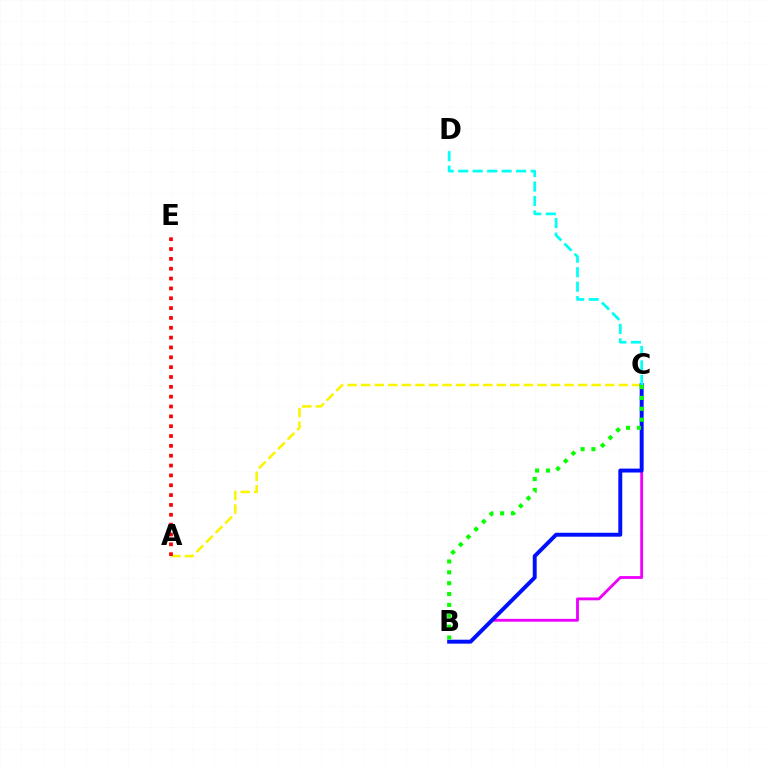{('A', 'C'): [{'color': '#fcf500', 'line_style': 'dashed', 'thickness': 1.84}], ('A', 'E'): [{'color': '#ff0000', 'line_style': 'dotted', 'thickness': 2.67}], ('B', 'C'): [{'color': '#ee00ff', 'line_style': 'solid', 'thickness': 2.05}, {'color': '#0010ff', 'line_style': 'solid', 'thickness': 2.83}, {'color': '#08ff00', 'line_style': 'dotted', 'thickness': 2.95}], ('C', 'D'): [{'color': '#00fff6', 'line_style': 'dashed', 'thickness': 1.97}]}